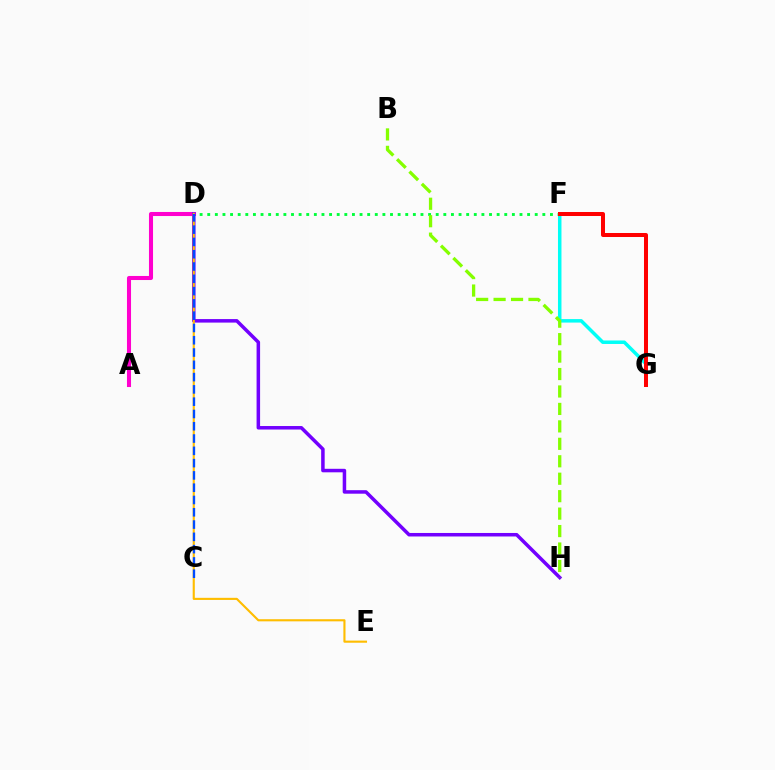{('F', 'G'): [{'color': '#00fff6', 'line_style': 'solid', 'thickness': 2.51}, {'color': '#ff0000', 'line_style': 'solid', 'thickness': 2.89}], ('D', 'F'): [{'color': '#00ff39', 'line_style': 'dotted', 'thickness': 2.07}], ('A', 'D'): [{'color': '#ff00cf', 'line_style': 'solid', 'thickness': 2.92}], ('D', 'H'): [{'color': '#7200ff', 'line_style': 'solid', 'thickness': 2.53}], ('B', 'H'): [{'color': '#84ff00', 'line_style': 'dashed', 'thickness': 2.37}], ('D', 'E'): [{'color': '#ffbd00', 'line_style': 'solid', 'thickness': 1.53}], ('C', 'D'): [{'color': '#004bff', 'line_style': 'dashed', 'thickness': 1.67}]}